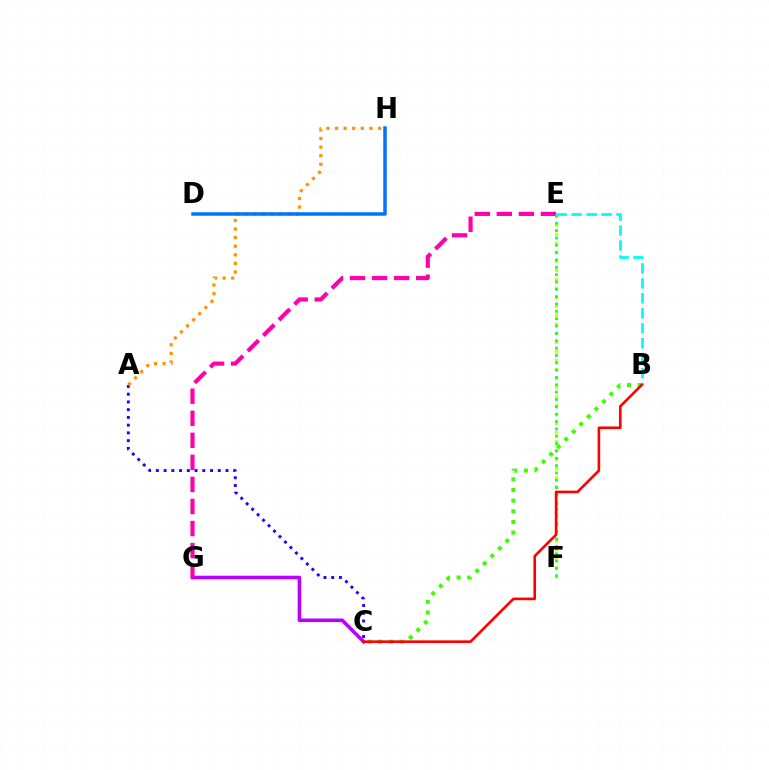{('A', 'C'): [{'color': '#2500ff', 'line_style': 'dotted', 'thickness': 2.1}], ('A', 'H'): [{'color': '#ff9400', 'line_style': 'dotted', 'thickness': 2.34}], ('D', 'H'): [{'color': '#0074ff', 'line_style': 'solid', 'thickness': 2.52}], ('E', 'F'): [{'color': '#d1ff00', 'line_style': 'dotted', 'thickness': 2.45}, {'color': '#00ff5c', 'line_style': 'dotted', 'thickness': 2.0}], ('C', 'G'): [{'color': '#b900ff', 'line_style': 'solid', 'thickness': 2.57}], ('E', 'G'): [{'color': '#ff00ac', 'line_style': 'dashed', 'thickness': 3.0}], ('B', 'C'): [{'color': '#3dff00', 'line_style': 'dotted', 'thickness': 2.9}, {'color': '#ff0000', 'line_style': 'solid', 'thickness': 1.88}], ('B', 'E'): [{'color': '#00fff6', 'line_style': 'dashed', 'thickness': 2.03}]}